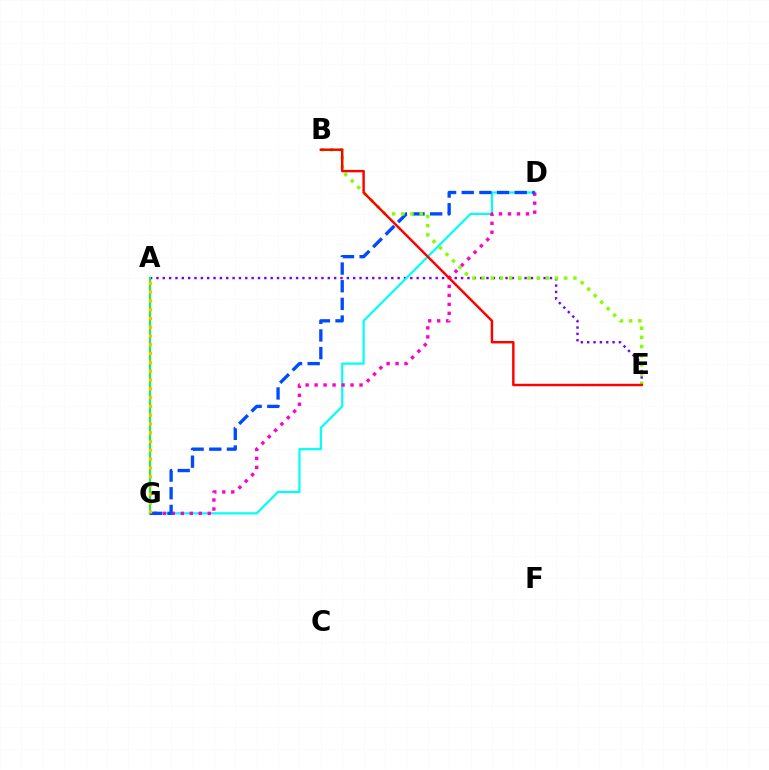{('A', 'E'): [{'color': '#7200ff', 'line_style': 'dotted', 'thickness': 1.72}], ('A', 'G'): [{'color': '#00ff39', 'line_style': 'solid', 'thickness': 1.53}, {'color': '#ffbd00', 'line_style': 'dotted', 'thickness': 2.39}], ('D', 'G'): [{'color': '#00fff6', 'line_style': 'solid', 'thickness': 1.59}, {'color': '#ff00cf', 'line_style': 'dotted', 'thickness': 2.44}, {'color': '#004bff', 'line_style': 'dashed', 'thickness': 2.4}], ('B', 'E'): [{'color': '#84ff00', 'line_style': 'dotted', 'thickness': 2.49}, {'color': '#ff0000', 'line_style': 'solid', 'thickness': 1.76}]}